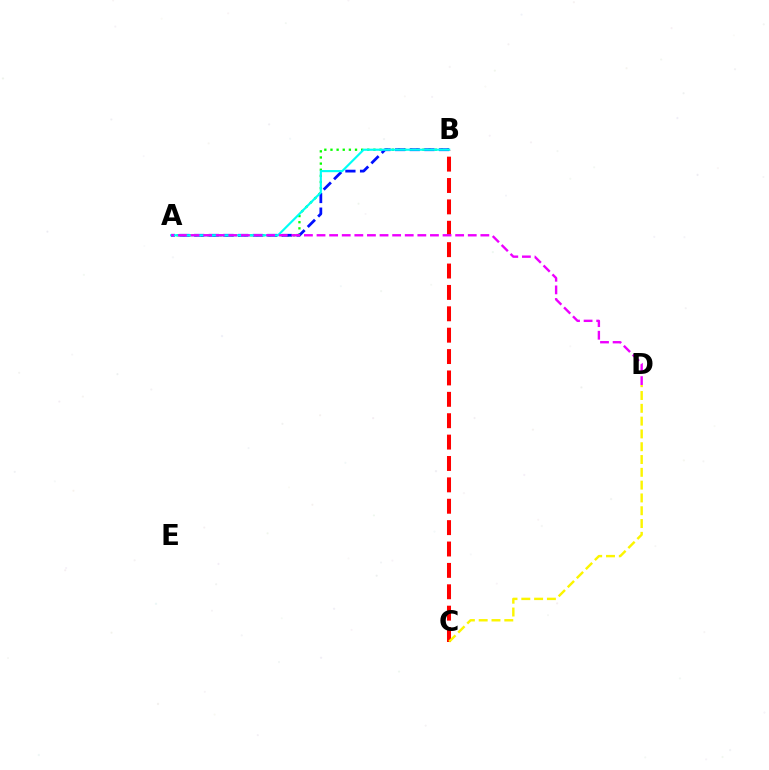{('B', 'C'): [{'color': '#ff0000', 'line_style': 'dashed', 'thickness': 2.9}], ('A', 'B'): [{'color': '#08ff00', 'line_style': 'dotted', 'thickness': 1.67}, {'color': '#0010ff', 'line_style': 'dashed', 'thickness': 1.99}, {'color': '#00fff6', 'line_style': 'solid', 'thickness': 1.54}], ('C', 'D'): [{'color': '#fcf500', 'line_style': 'dashed', 'thickness': 1.74}], ('A', 'D'): [{'color': '#ee00ff', 'line_style': 'dashed', 'thickness': 1.71}]}